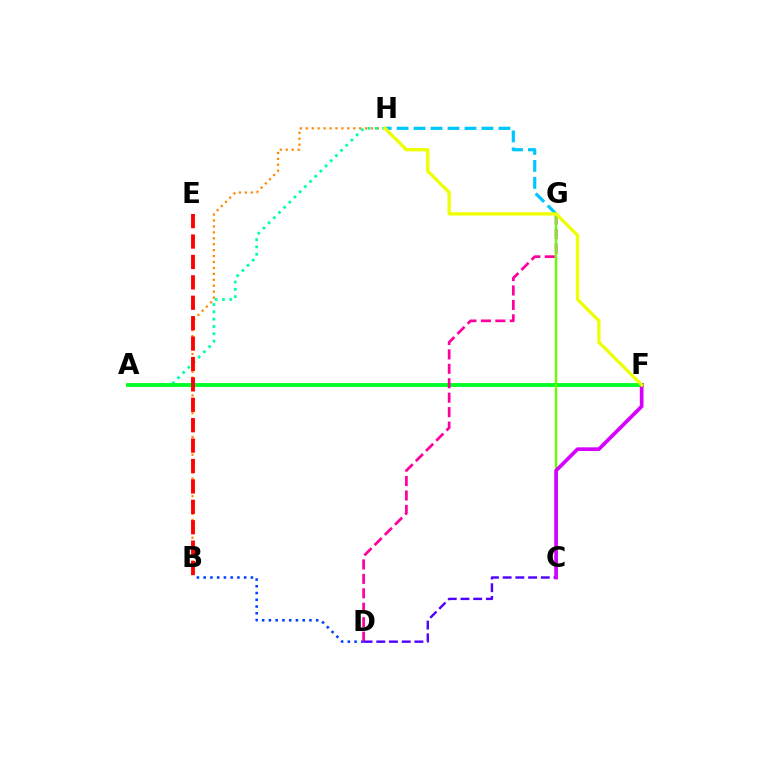{('B', 'D'): [{'color': '#003fff', 'line_style': 'dotted', 'thickness': 1.83}], ('B', 'H'): [{'color': '#ff8800', 'line_style': 'dotted', 'thickness': 1.61}], ('A', 'H'): [{'color': '#00ffaf', 'line_style': 'dotted', 'thickness': 1.99}], ('A', 'F'): [{'color': '#00ff27', 'line_style': 'solid', 'thickness': 2.78}], ('D', 'G'): [{'color': '#ff00a0', 'line_style': 'dashed', 'thickness': 1.96}], ('C', 'G'): [{'color': '#66ff00', 'line_style': 'solid', 'thickness': 1.7}], ('C', 'D'): [{'color': '#4f00ff', 'line_style': 'dashed', 'thickness': 1.73}], ('B', 'E'): [{'color': '#ff0000', 'line_style': 'dashed', 'thickness': 2.77}], ('G', 'H'): [{'color': '#00c7ff', 'line_style': 'dashed', 'thickness': 2.31}], ('C', 'F'): [{'color': '#d600ff', 'line_style': 'solid', 'thickness': 2.66}], ('F', 'H'): [{'color': '#eeff00', 'line_style': 'solid', 'thickness': 2.37}]}